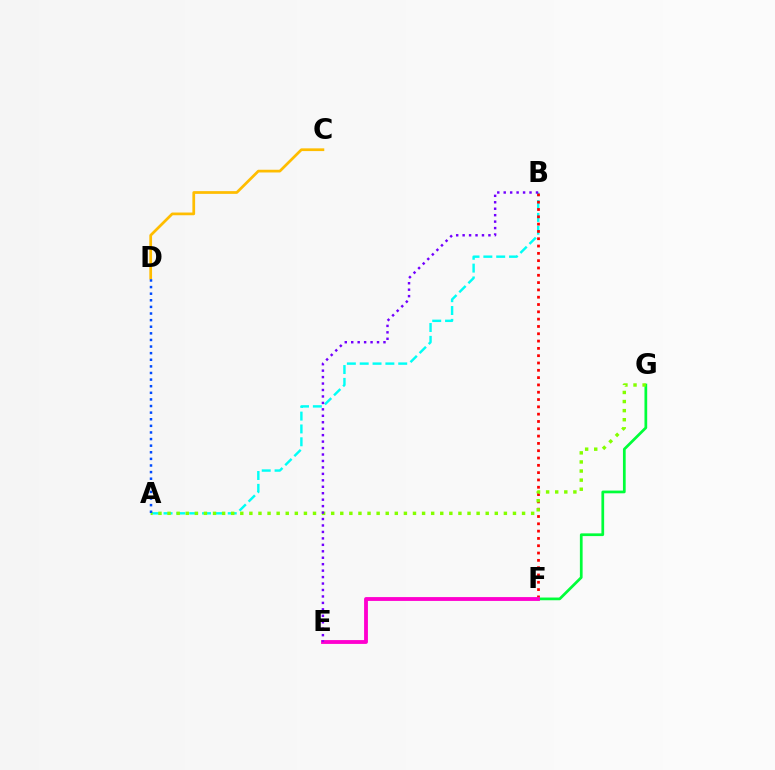{('A', 'B'): [{'color': '#00fff6', 'line_style': 'dashed', 'thickness': 1.74}], ('C', 'D'): [{'color': '#ffbd00', 'line_style': 'solid', 'thickness': 1.96}], ('B', 'F'): [{'color': '#ff0000', 'line_style': 'dotted', 'thickness': 1.99}], ('F', 'G'): [{'color': '#00ff39', 'line_style': 'solid', 'thickness': 1.96}], ('A', 'G'): [{'color': '#84ff00', 'line_style': 'dotted', 'thickness': 2.47}], ('E', 'F'): [{'color': '#ff00cf', 'line_style': 'solid', 'thickness': 2.76}], ('B', 'E'): [{'color': '#7200ff', 'line_style': 'dotted', 'thickness': 1.75}], ('A', 'D'): [{'color': '#004bff', 'line_style': 'dotted', 'thickness': 1.8}]}